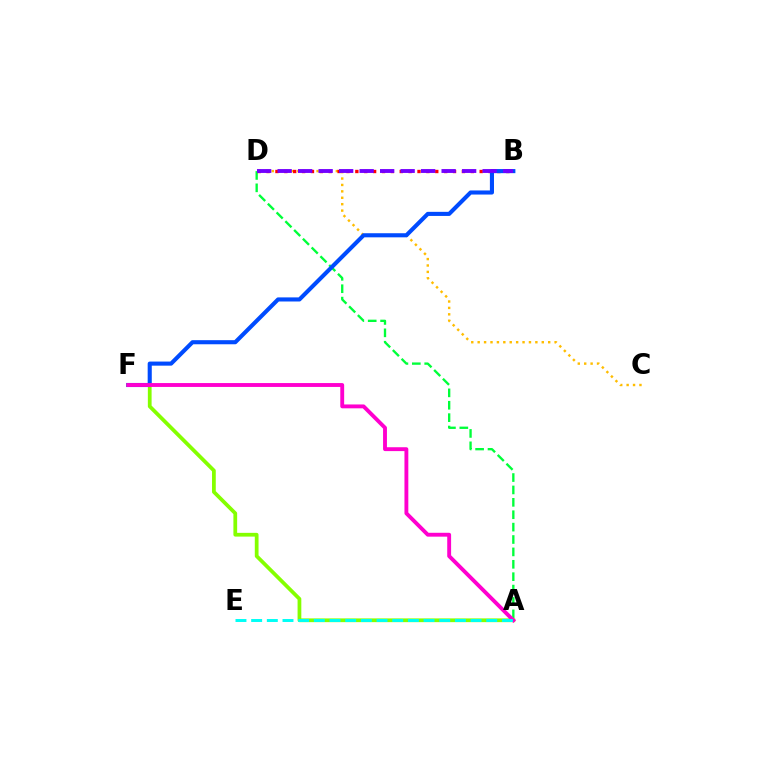{('A', 'D'): [{'color': '#00ff39', 'line_style': 'dashed', 'thickness': 1.68}], ('C', 'D'): [{'color': '#ffbd00', 'line_style': 'dotted', 'thickness': 1.74}], ('A', 'F'): [{'color': '#84ff00', 'line_style': 'solid', 'thickness': 2.7}, {'color': '#ff00cf', 'line_style': 'solid', 'thickness': 2.79}], ('B', 'D'): [{'color': '#ff0000', 'line_style': 'dotted', 'thickness': 2.41}, {'color': '#7200ff', 'line_style': 'dashed', 'thickness': 2.78}], ('B', 'F'): [{'color': '#004bff', 'line_style': 'solid', 'thickness': 2.95}], ('A', 'E'): [{'color': '#00fff6', 'line_style': 'dashed', 'thickness': 2.13}]}